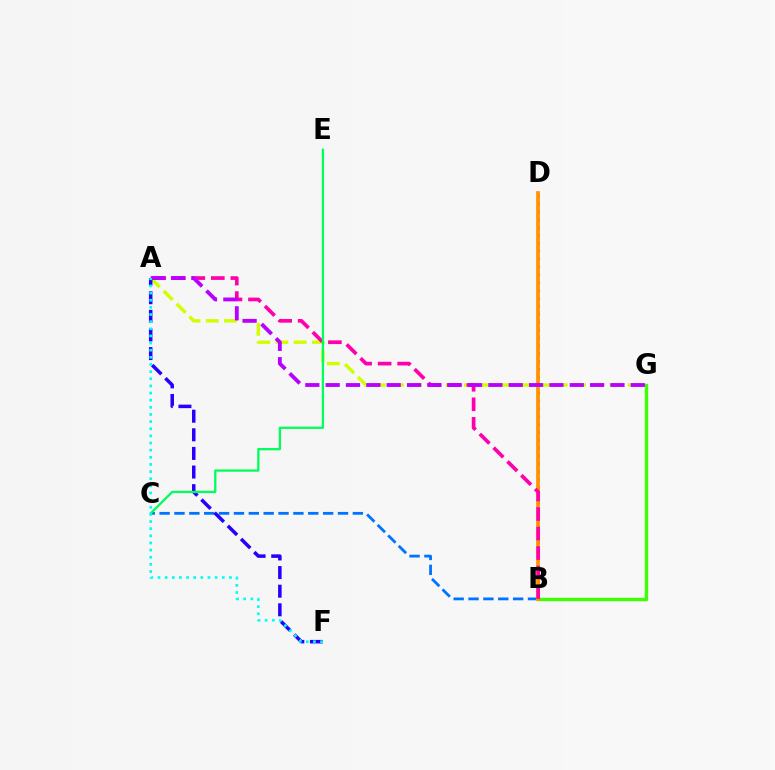{('B', 'C'): [{'color': '#0074ff', 'line_style': 'dashed', 'thickness': 2.02}], ('B', 'G'): [{'color': '#3dff00', 'line_style': 'solid', 'thickness': 2.43}], ('A', 'G'): [{'color': '#d1ff00', 'line_style': 'dashed', 'thickness': 2.47}, {'color': '#b900ff', 'line_style': 'dashed', 'thickness': 2.76}], ('B', 'D'): [{'color': '#ff0000', 'line_style': 'dotted', 'thickness': 2.14}, {'color': '#ff9400', 'line_style': 'solid', 'thickness': 2.71}], ('A', 'F'): [{'color': '#2500ff', 'line_style': 'dashed', 'thickness': 2.53}, {'color': '#00fff6', 'line_style': 'dotted', 'thickness': 1.94}], ('A', 'B'): [{'color': '#ff00ac', 'line_style': 'dashed', 'thickness': 2.65}], ('C', 'E'): [{'color': '#00ff5c', 'line_style': 'solid', 'thickness': 1.65}]}